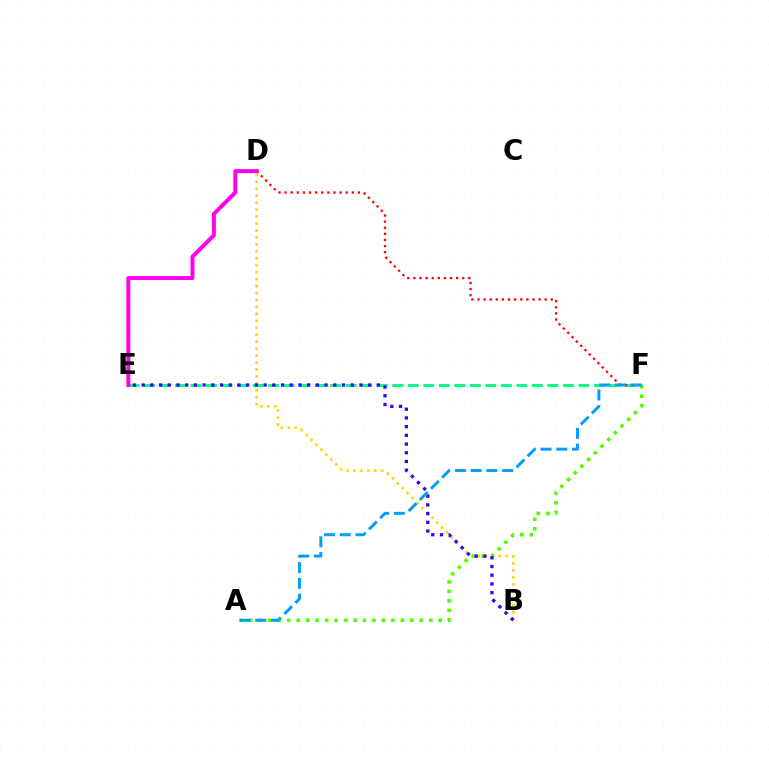{('E', 'F'): [{'color': '#00ff86', 'line_style': 'dashed', 'thickness': 2.11}], ('B', 'D'): [{'color': '#ffd500', 'line_style': 'dotted', 'thickness': 1.89}], ('A', 'F'): [{'color': '#4fff00', 'line_style': 'dotted', 'thickness': 2.57}, {'color': '#009eff', 'line_style': 'dashed', 'thickness': 2.14}], ('D', 'F'): [{'color': '#ff0000', 'line_style': 'dotted', 'thickness': 1.66}], ('B', 'E'): [{'color': '#3700ff', 'line_style': 'dotted', 'thickness': 2.37}], ('D', 'E'): [{'color': '#ff00ed', 'line_style': 'solid', 'thickness': 2.85}]}